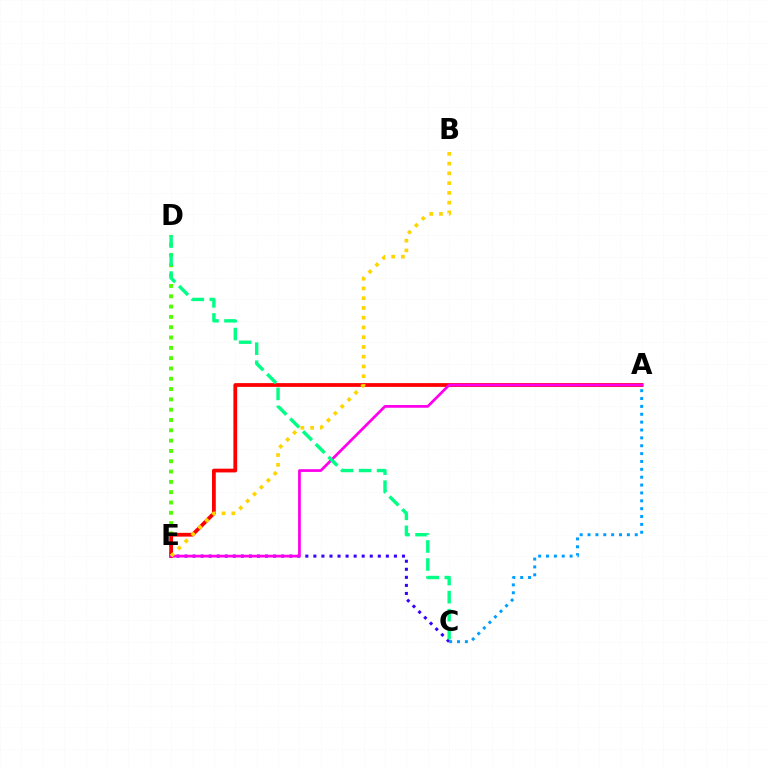{('D', 'E'): [{'color': '#4fff00', 'line_style': 'dotted', 'thickness': 2.8}], ('C', 'E'): [{'color': '#3700ff', 'line_style': 'dotted', 'thickness': 2.19}], ('A', 'E'): [{'color': '#ff0000', 'line_style': 'solid', 'thickness': 2.71}, {'color': '#ff00ed', 'line_style': 'solid', 'thickness': 1.97}], ('C', 'D'): [{'color': '#00ff86', 'line_style': 'dashed', 'thickness': 2.45}], ('B', 'E'): [{'color': '#ffd500', 'line_style': 'dotted', 'thickness': 2.65}], ('A', 'C'): [{'color': '#009eff', 'line_style': 'dotted', 'thickness': 2.14}]}